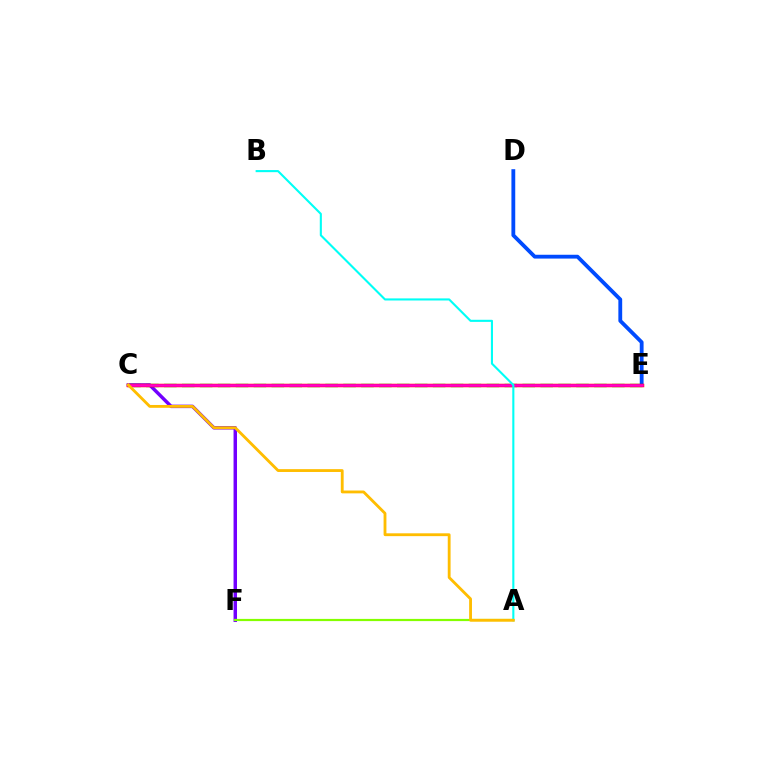{('C', 'E'): [{'color': '#00ff39', 'line_style': 'dashed', 'thickness': 2.43}, {'color': '#ff0000', 'line_style': 'solid', 'thickness': 2.51}, {'color': '#ff00cf', 'line_style': 'solid', 'thickness': 1.84}], ('C', 'F'): [{'color': '#7200ff', 'line_style': 'solid', 'thickness': 2.49}], ('D', 'E'): [{'color': '#004bff', 'line_style': 'solid', 'thickness': 2.75}], ('A', 'F'): [{'color': '#84ff00', 'line_style': 'solid', 'thickness': 1.59}], ('A', 'B'): [{'color': '#00fff6', 'line_style': 'solid', 'thickness': 1.51}], ('A', 'C'): [{'color': '#ffbd00', 'line_style': 'solid', 'thickness': 2.04}]}